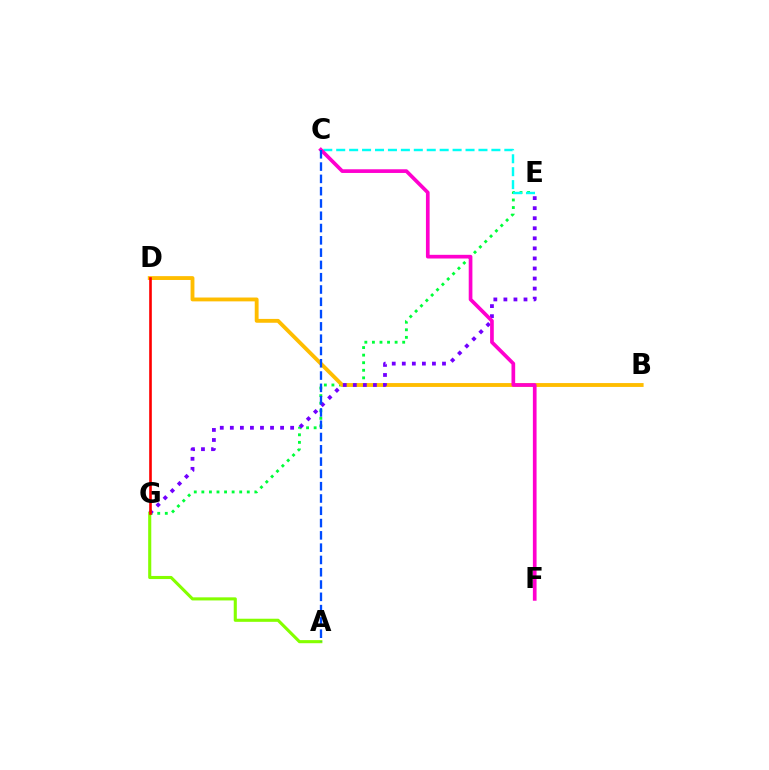{('E', 'G'): [{'color': '#00ff39', 'line_style': 'dotted', 'thickness': 2.06}, {'color': '#7200ff', 'line_style': 'dotted', 'thickness': 2.73}], ('B', 'D'): [{'color': '#ffbd00', 'line_style': 'solid', 'thickness': 2.77}], ('C', 'E'): [{'color': '#00fff6', 'line_style': 'dashed', 'thickness': 1.76}], ('C', 'F'): [{'color': '#ff00cf', 'line_style': 'solid', 'thickness': 2.65}], ('A', 'G'): [{'color': '#84ff00', 'line_style': 'solid', 'thickness': 2.23}], ('D', 'G'): [{'color': '#ff0000', 'line_style': 'solid', 'thickness': 1.89}], ('A', 'C'): [{'color': '#004bff', 'line_style': 'dashed', 'thickness': 1.67}]}